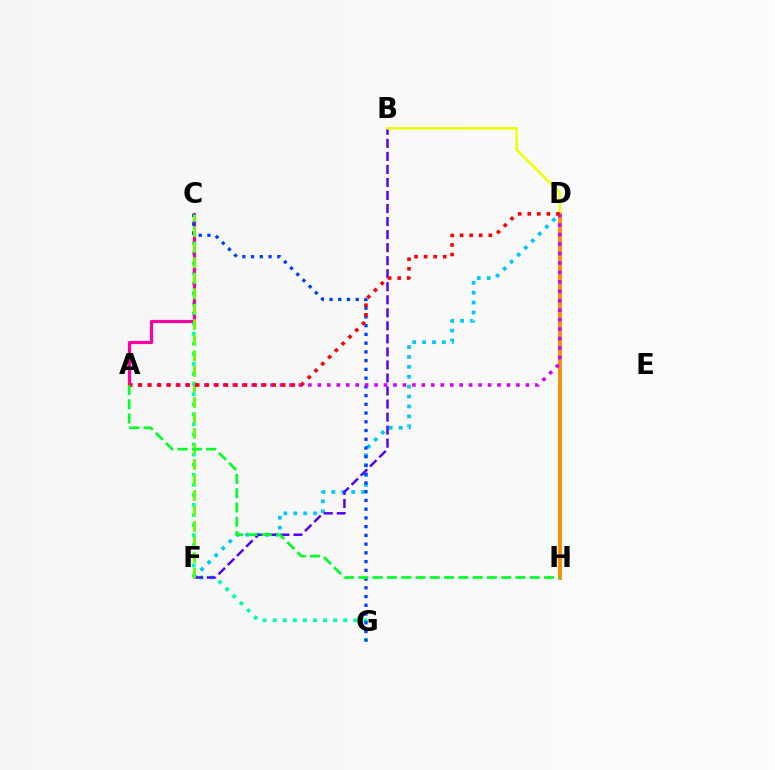{('C', 'G'): [{'color': '#00ffaf', 'line_style': 'dotted', 'thickness': 2.74}, {'color': '#003fff', 'line_style': 'dotted', 'thickness': 2.37}], ('D', 'F'): [{'color': '#00c7ff', 'line_style': 'dotted', 'thickness': 2.69}], ('B', 'F'): [{'color': '#4f00ff', 'line_style': 'dashed', 'thickness': 1.77}], ('D', 'H'): [{'color': '#ff8800', 'line_style': 'solid', 'thickness': 2.7}], ('A', 'C'): [{'color': '#ff00a0', 'line_style': 'solid', 'thickness': 2.28}], ('C', 'F'): [{'color': '#66ff00', 'line_style': 'dashed', 'thickness': 2.11}], ('B', 'D'): [{'color': '#eeff00', 'line_style': 'solid', 'thickness': 1.83}], ('A', 'D'): [{'color': '#d600ff', 'line_style': 'dotted', 'thickness': 2.57}, {'color': '#ff0000', 'line_style': 'dotted', 'thickness': 2.6}], ('A', 'H'): [{'color': '#00ff27', 'line_style': 'dashed', 'thickness': 1.94}]}